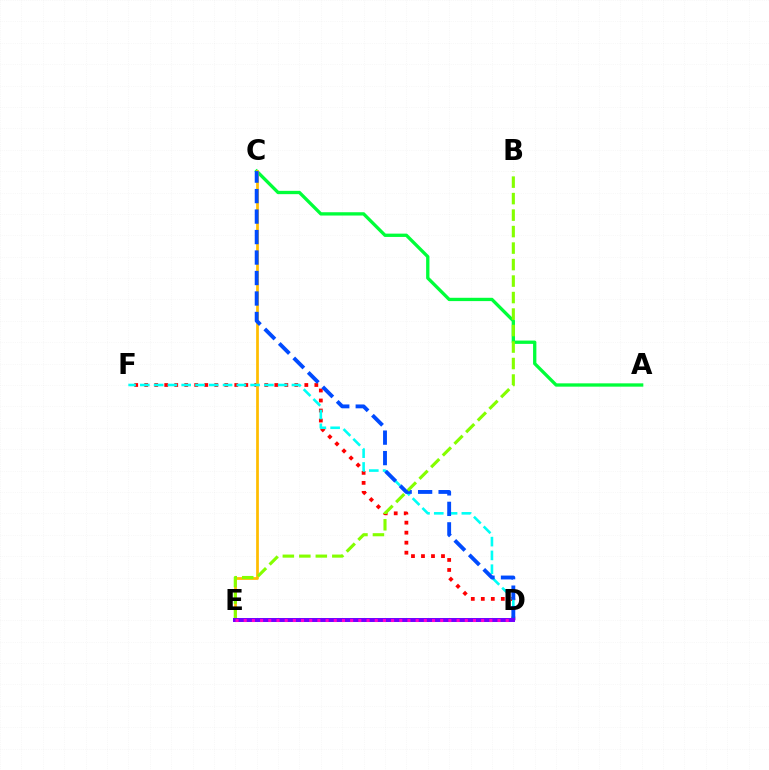{('D', 'F'): [{'color': '#ff0000', 'line_style': 'dotted', 'thickness': 2.72}, {'color': '#00fff6', 'line_style': 'dashed', 'thickness': 1.87}], ('A', 'C'): [{'color': '#00ff39', 'line_style': 'solid', 'thickness': 2.38}], ('C', 'E'): [{'color': '#ffbd00', 'line_style': 'solid', 'thickness': 1.98}], ('C', 'D'): [{'color': '#004bff', 'line_style': 'dashed', 'thickness': 2.78}], ('B', 'E'): [{'color': '#84ff00', 'line_style': 'dashed', 'thickness': 2.24}], ('D', 'E'): [{'color': '#7200ff', 'line_style': 'solid', 'thickness': 2.86}, {'color': '#ff00cf', 'line_style': 'dotted', 'thickness': 2.22}]}